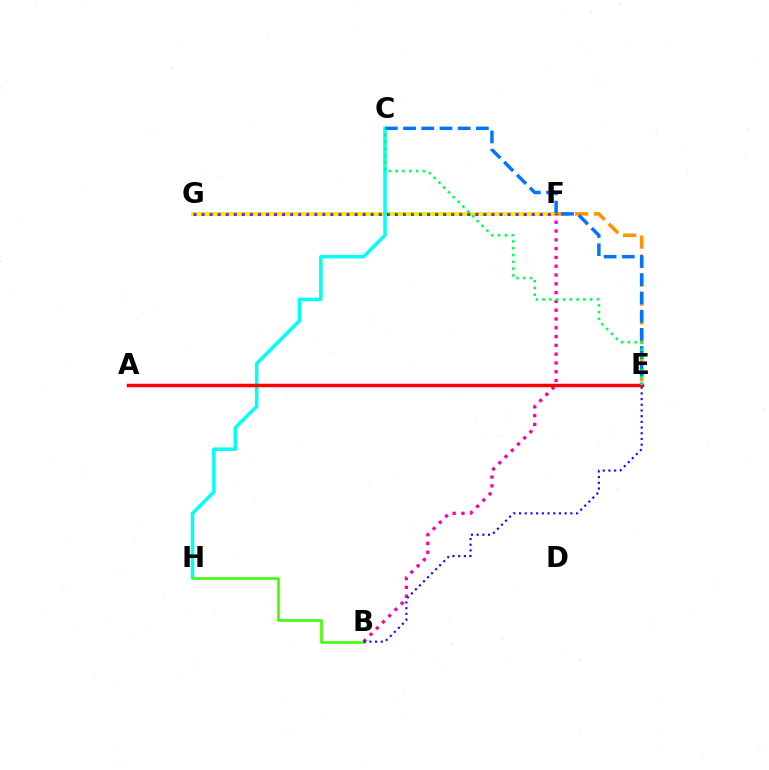{('F', 'G'): [{'color': '#d1ff00', 'line_style': 'solid', 'thickness': 2.83}, {'color': '#b900ff', 'line_style': 'dotted', 'thickness': 2.19}], ('E', 'F'): [{'color': '#ff9400', 'line_style': 'dashed', 'thickness': 2.57}], ('C', 'H'): [{'color': '#00fff6', 'line_style': 'solid', 'thickness': 2.52}], ('B', 'H'): [{'color': '#3dff00', 'line_style': 'solid', 'thickness': 1.87}], ('B', 'F'): [{'color': '#ff00ac', 'line_style': 'dotted', 'thickness': 2.39}], ('B', 'E'): [{'color': '#2500ff', 'line_style': 'dotted', 'thickness': 1.55}], ('A', 'E'): [{'color': '#ff0000', 'line_style': 'solid', 'thickness': 2.5}], ('C', 'E'): [{'color': '#0074ff', 'line_style': 'dashed', 'thickness': 2.47}, {'color': '#00ff5c', 'line_style': 'dotted', 'thickness': 1.85}]}